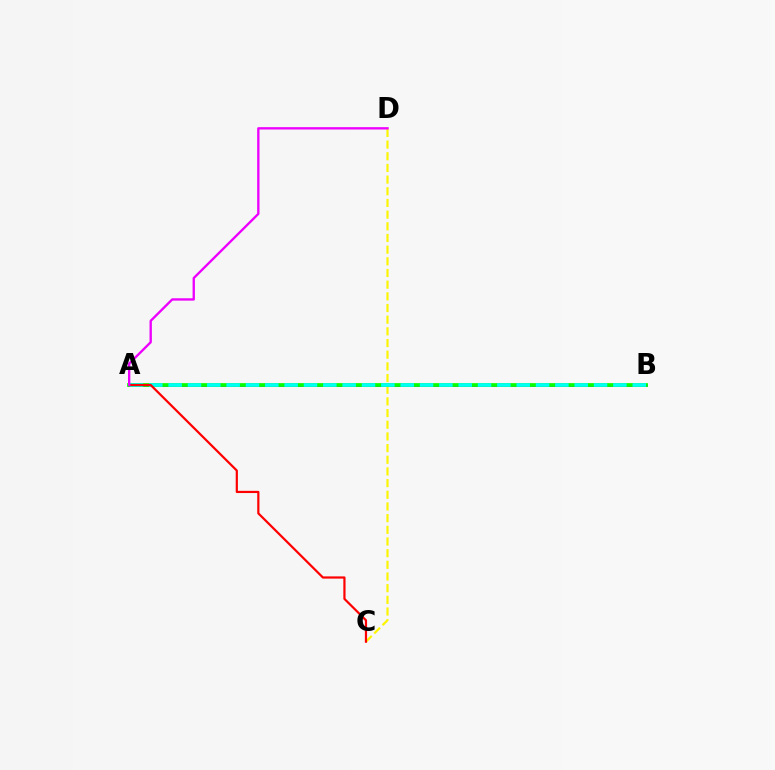{('C', 'D'): [{'color': '#fcf500', 'line_style': 'dashed', 'thickness': 1.59}], ('A', 'B'): [{'color': '#0010ff', 'line_style': 'solid', 'thickness': 1.83}, {'color': '#08ff00', 'line_style': 'solid', 'thickness': 2.69}, {'color': '#00fff6', 'line_style': 'dashed', 'thickness': 2.63}], ('A', 'C'): [{'color': '#ff0000', 'line_style': 'solid', 'thickness': 1.59}], ('A', 'D'): [{'color': '#ee00ff', 'line_style': 'solid', 'thickness': 1.69}]}